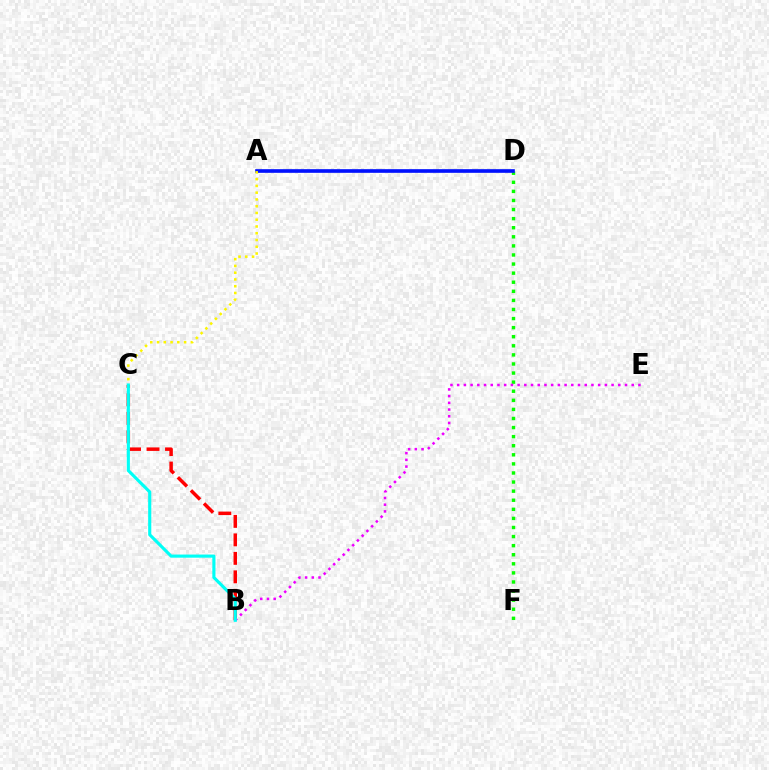{('D', 'F'): [{'color': '#08ff00', 'line_style': 'dotted', 'thickness': 2.47}], ('A', 'D'): [{'color': '#0010ff', 'line_style': 'solid', 'thickness': 2.63}], ('A', 'C'): [{'color': '#fcf500', 'line_style': 'dotted', 'thickness': 1.84}], ('B', 'C'): [{'color': '#ff0000', 'line_style': 'dashed', 'thickness': 2.51}, {'color': '#00fff6', 'line_style': 'solid', 'thickness': 2.25}], ('B', 'E'): [{'color': '#ee00ff', 'line_style': 'dotted', 'thickness': 1.82}]}